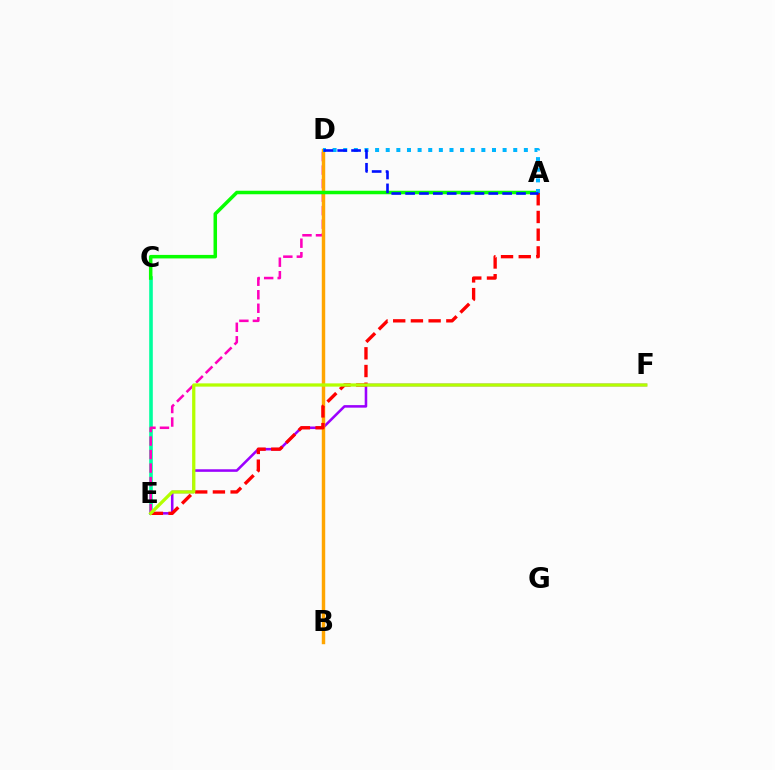{('C', 'E'): [{'color': '#00ff9d', 'line_style': 'solid', 'thickness': 2.6}], ('D', 'E'): [{'color': '#ff00bd', 'line_style': 'dashed', 'thickness': 1.84}], ('E', 'F'): [{'color': '#9b00ff', 'line_style': 'solid', 'thickness': 1.84}, {'color': '#b3ff00', 'line_style': 'solid', 'thickness': 2.34}], ('B', 'D'): [{'color': '#ffa500', 'line_style': 'solid', 'thickness': 2.47}], ('A', 'C'): [{'color': '#08ff00', 'line_style': 'solid', 'thickness': 2.53}], ('A', 'D'): [{'color': '#00b5ff', 'line_style': 'dotted', 'thickness': 2.89}, {'color': '#0010ff', 'line_style': 'dashed', 'thickness': 1.88}], ('A', 'E'): [{'color': '#ff0000', 'line_style': 'dashed', 'thickness': 2.41}]}